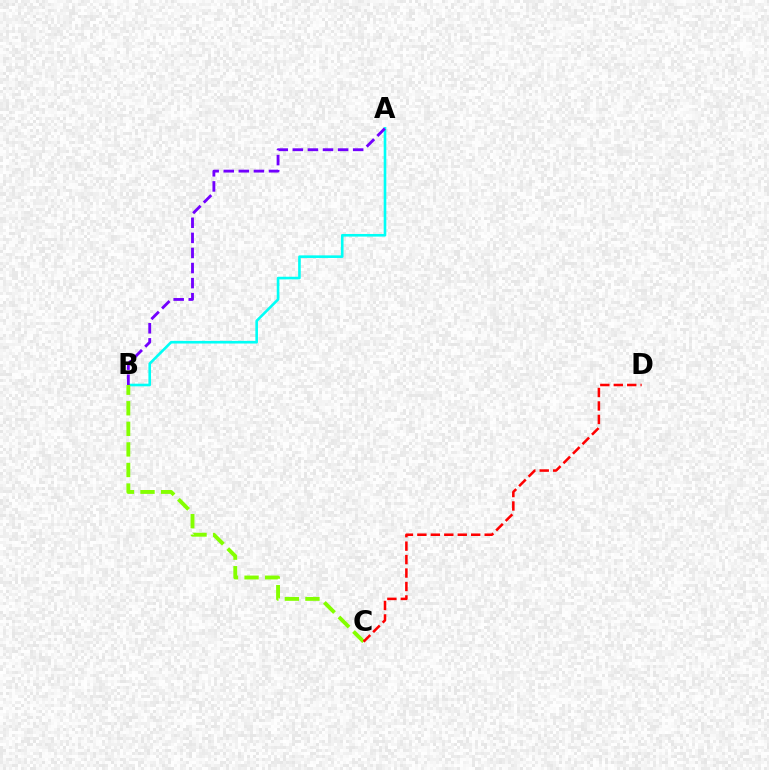{('A', 'B'): [{'color': '#00fff6', 'line_style': 'solid', 'thickness': 1.88}, {'color': '#7200ff', 'line_style': 'dashed', 'thickness': 2.05}], ('B', 'C'): [{'color': '#84ff00', 'line_style': 'dashed', 'thickness': 2.79}], ('C', 'D'): [{'color': '#ff0000', 'line_style': 'dashed', 'thickness': 1.83}]}